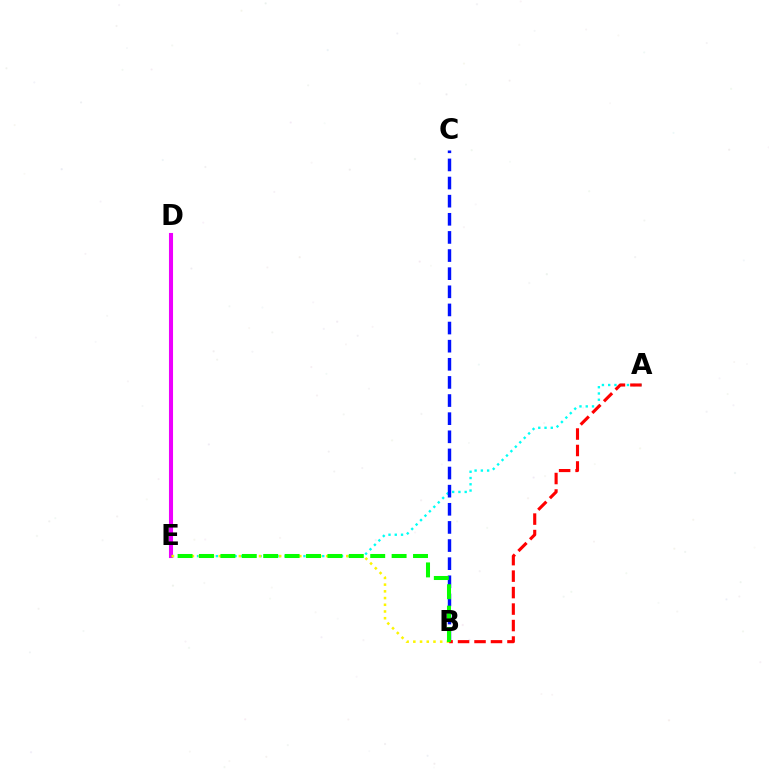{('A', 'E'): [{'color': '#00fff6', 'line_style': 'dotted', 'thickness': 1.7}], ('B', 'C'): [{'color': '#0010ff', 'line_style': 'dashed', 'thickness': 2.46}], ('A', 'B'): [{'color': '#ff0000', 'line_style': 'dashed', 'thickness': 2.24}], ('D', 'E'): [{'color': '#ee00ff', 'line_style': 'solid', 'thickness': 2.93}], ('B', 'E'): [{'color': '#fcf500', 'line_style': 'dotted', 'thickness': 1.82}, {'color': '#08ff00', 'line_style': 'dashed', 'thickness': 2.91}]}